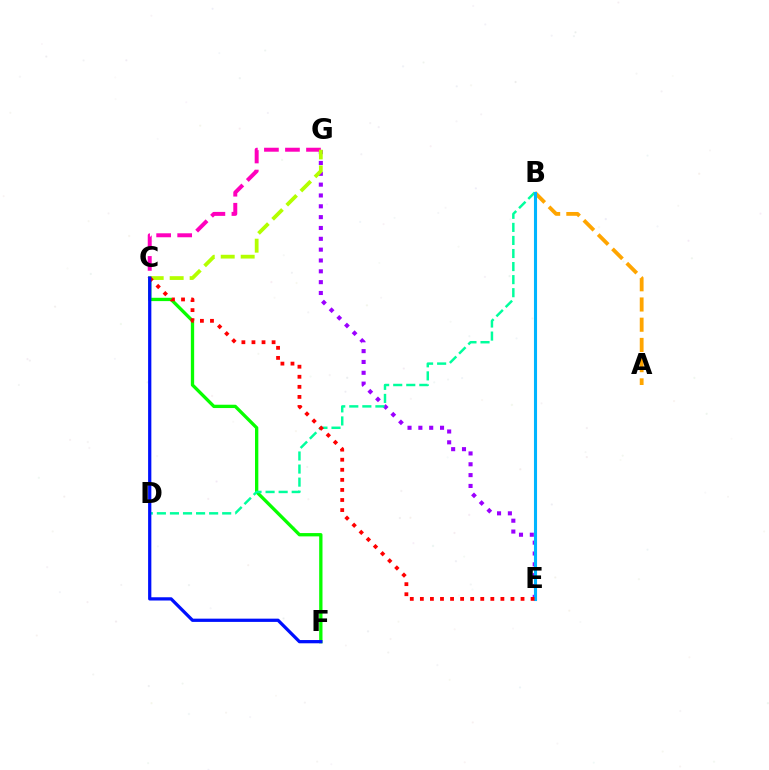{('C', 'F'): [{'color': '#08ff00', 'line_style': 'solid', 'thickness': 2.39}, {'color': '#0010ff', 'line_style': 'solid', 'thickness': 2.34}], ('E', 'G'): [{'color': '#9b00ff', 'line_style': 'dotted', 'thickness': 2.94}], ('B', 'D'): [{'color': '#00ff9d', 'line_style': 'dashed', 'thickness': 1.77}], ('A', 'B'): [{'color': '#ffa500', 'line_style': 'dashed', 'thickness': 2.75}], ('B', 'E'): [{'color': '#00b5ff', 'line_style': 'solid', 'thickness': 2.23}], ('C', 'G'): [{'color': '#ff00bd', 'line_style': 'dashed', 'thickness': 2.86}, {'color': '#b3ff00', 'line_style': 'dashed', 'thickness': 2.71}], ('C', 'E'): [{'color': '#ff0000', 'line_style': 'dotted', 'thickness': 2.74}]}